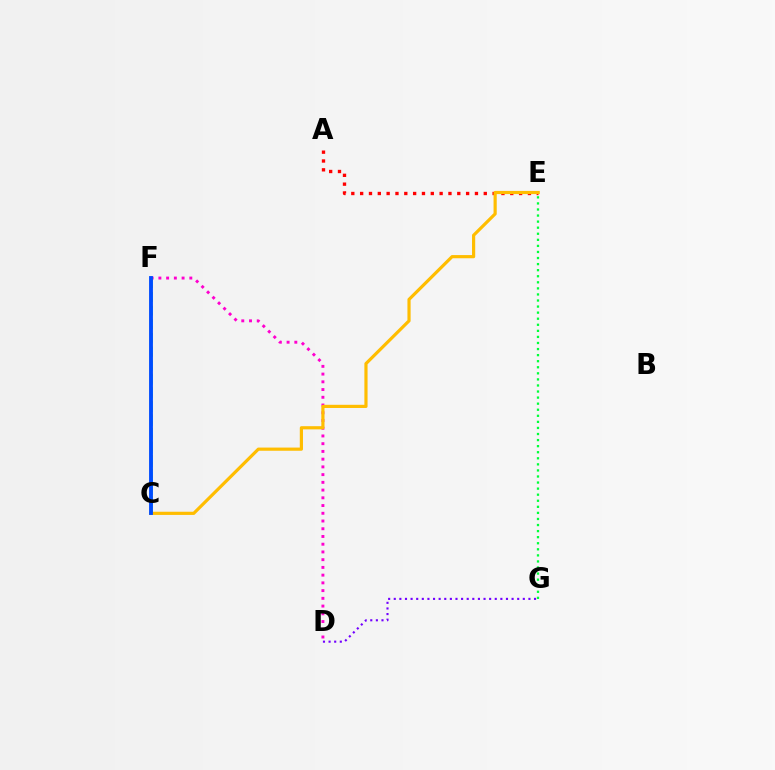{('E', 'G'): [{'color': '#00ff39', 'line_style': 'dotted', 'thickness': 1.65}], ('A', 'E'): [{'color': '#ff0000', 'line_style': 'dotted', 'thickness': 2.4}], ('C', 'F'): [{'color': '#00fff6', 'line_style': 'dashed', 'thickness': 1.87}, {'color': '#84ff00', 'line_style': 'dotted', 'thickness': 1.85}, {'color': '#004bff', 'line_style': 'solid', 'thickness': 2.77}], ('D', 'F'): [{'color': '#ff00cf', 'line_style': 'dotted', 'thickness': 2.1}], ('C', 'E'): [{'color': '#ffbd00', 'line_style': 'solid', 'thickness': 2.29}], ('D', 'G'): [{'color': '#7200ff', 'line_style': 'dotted', 'thickness': 1.52}]}